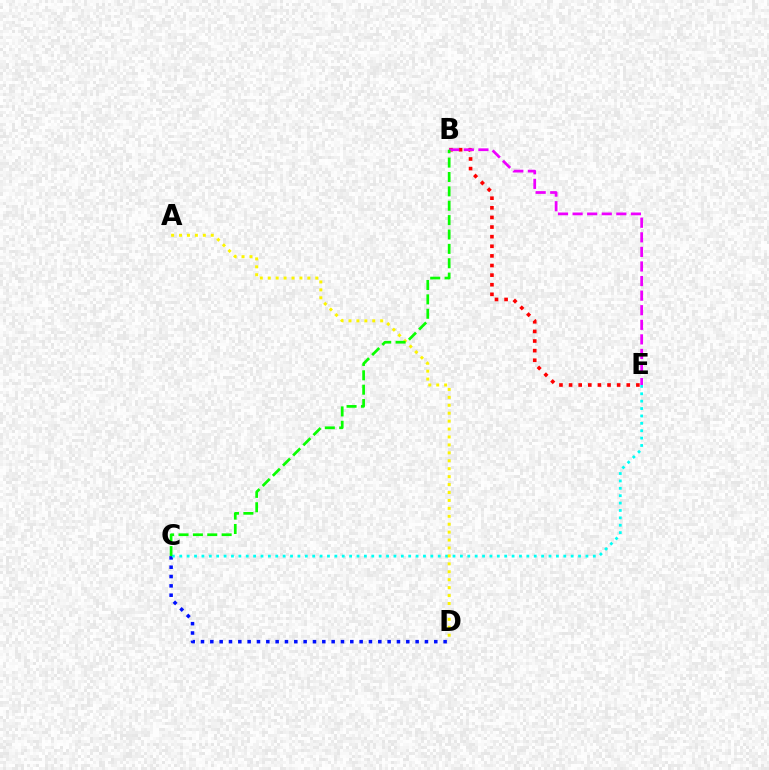{('B', 'E'): [{'color': '#ff0000', 'line_style': 'dotted', 'thickness': 2.61}, {'color': '#ee00ff', 'line_style': 'dashed', 'thickness': 1.98}], ('C', 'D'): [{'color': '#0010ff', 'line_style': 'dotted', 'thickness': 2.54}], ('C', 'E'): [{'color': '#00fff6', 'line_style': 'dotted', 'thickness': 2.01}], ('A', 'D'): [{'color': '#fcf500', 'line_style': 'dotted', 'thickness': 2.15}], ('B', 'C'): [{'color': '#08ff00', 'line_style': 'dashed', 'thickness': 1.95}]}